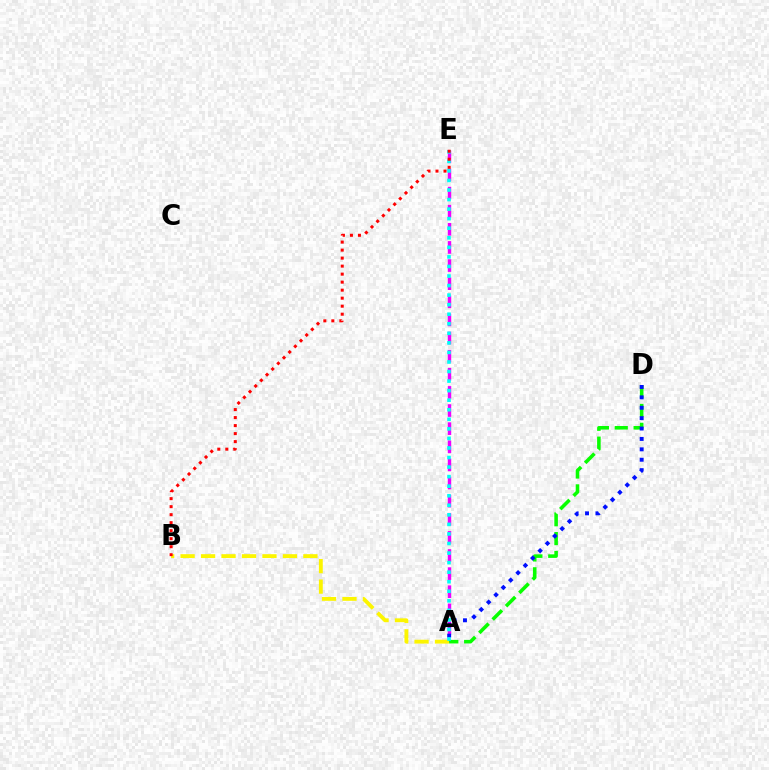{('A', 'E'): [{'color': '#ee00ff', 'line_style': 'dashed', 'thickness': 2.46}, {'color': '#00fff6', 'line_style': 'dotted', 'thickness': 2.6}], ('A', 'B'): [{'color': '#fcf500', 'line_style': 'dashed', 'thickness': 2.78}], ('A', 'D'): [{'color': '#08ff00', 'line_style': 'dashed', 'thickness': 2.56}, {'color': '#0010ff', 'line_style': 'dotted', 'thickness': 2.82}], ('B', 'E'): [{'color': '#ff0000', 'line_style': 'dotted', 'thickness': 2.18}]}